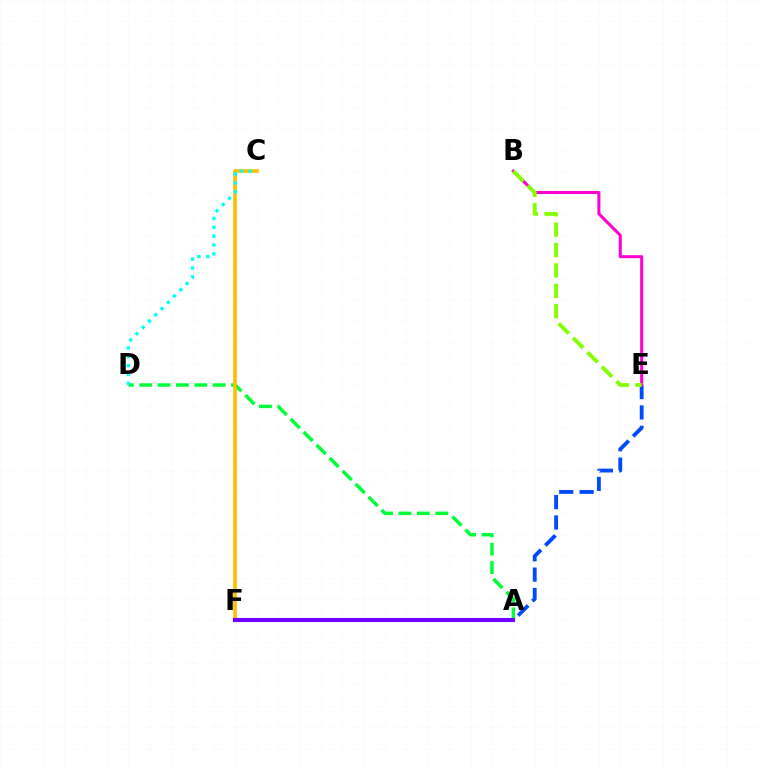{('A', 'D'): [{'color': '#00ff39', 'line_style': 'dashed', 'thickness': 2.5}], ('A', 'F'): [{'color': '#ff0000', 'line_style': 'dashed', 'thickness': 2.09}, {'color': '#7200ff', 'line_style': 'solid', 'thickness': 2.96}], ('A', 'E'): [{'color': '#004bff', 'line_style': 'dashed', 'thickness': 2.76}], ('C', 'F'): [{'color': '#ffbd00', 'line_style': 'solid', 'thickness': 2.6}], ('B', 'E'): [{'color': '#ff00cf', 'line_style': 'solid', 'thickness': 2.18}, {'color': '#84ff00', 'line_style': 'dashed', 'thickness': 2.77}], ('C', 'D'): [{'color': '#00fff6', 'line_style': 'dotted', 'thickness': 2.41}]}